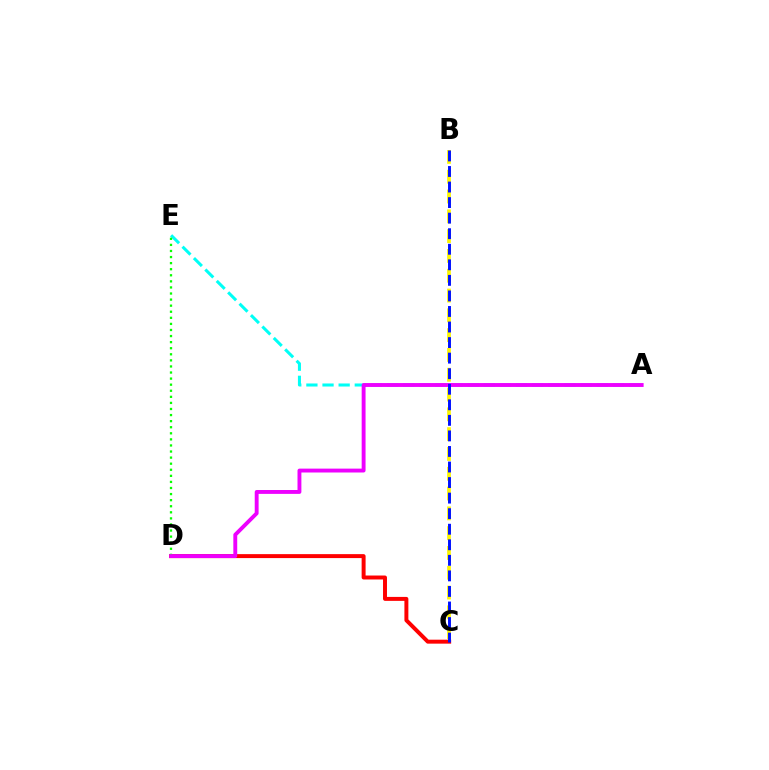{('A', 'E'): [{'color': '#00fff6', 'line_style': 'dashed', 'thickness': 2.19}], ('C', 'D'): [{'color': '#ff0000', 'line_style': 'solid', 'thickness': 2.85}], ('B', 'C'): [{'color': '#fcf500', 'line_style': 'dashed', 'thickness': 2.69}, {'color': '#0010ff', 'line_style': 'dashed', 'thickness': 2.11}], ('D', 'E'): [{'color': '#08ff00', 'line_style': 'dotted', 'thickness': 1.65}], ('A', 'D'): [{'color': '#ee00ff', 'line_style': 'solid', 'thickness': 2.79}]}